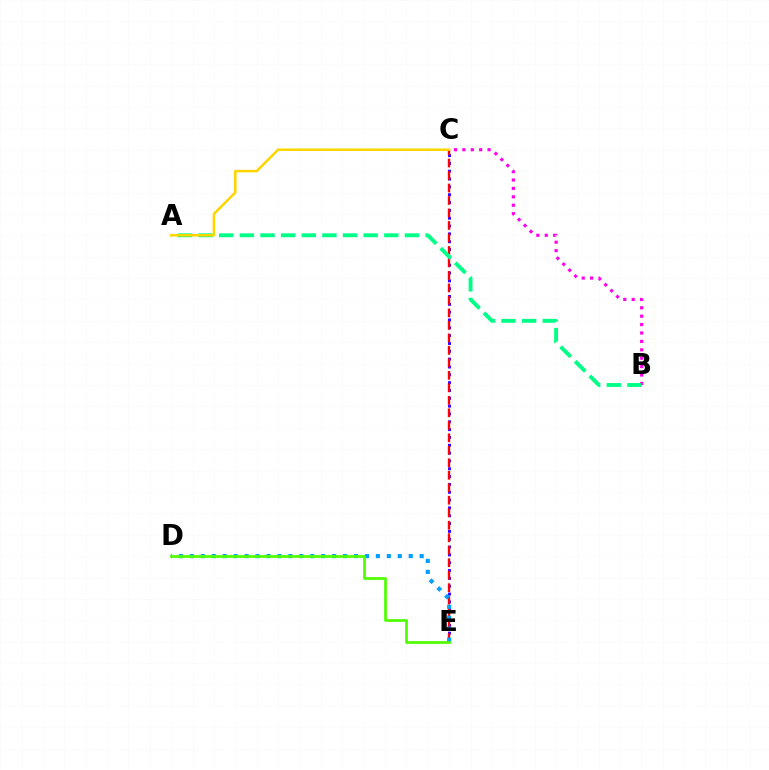{('C', 'E'): [{'color': '#3700ff', 'line_style': 'dotted', 'thickness': 2.13}, {'color': '#ff0000', 'line_style': 'dashed', 'thickness': 1.7}], ('B', 'C'): [{'color': '#ff00ed', 'line_style': 'dotted', 'thickness': 2.28}], ('D', 'E'): [{'color': '#009eff', 'line_style': 'dotted', 'thickness': 2.97}, {'color': '#4fff00', 'line_style': 'solid', 'thickness': 1.96}], ('A', 'B'): [{'color': '#00ff86', 'line_style': 'dashed', 'thickness': 2.8}], ('A', 'C'): [{'color': '#ffd500', 'line_style': 'solid', 'thickness': 1.82}]}